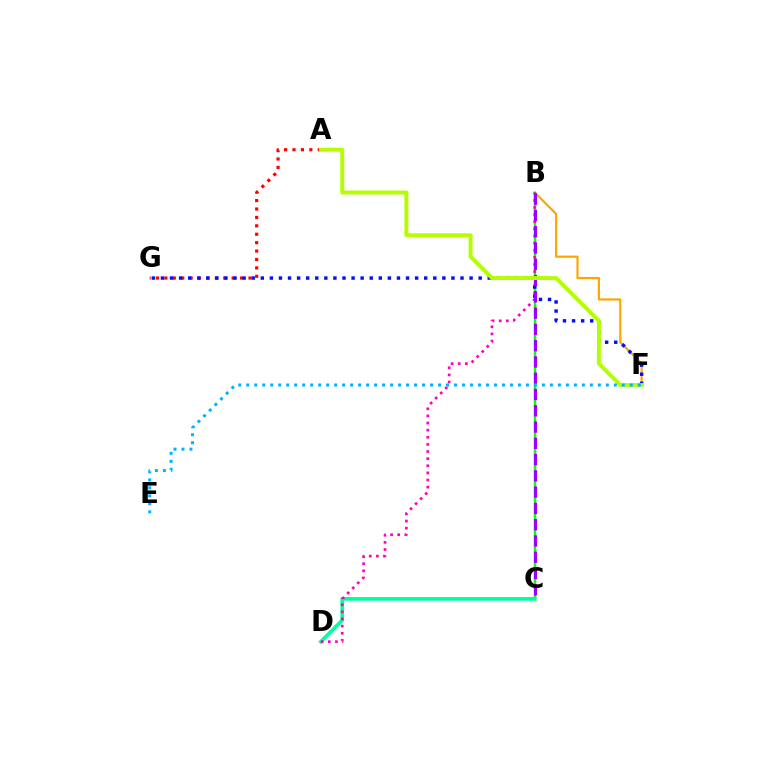{('B', 'F'): [{'color': '#ffa500', 'line_style': 'solid', 'thickness': 1.57}], ('B', 'C'): [{'color': '#08ff00', 'line_style': 'solid', 'thickness': 1.78}, {'color': '#9b00ff', 'line_style': 'dashed', 'thickness': 2.21}], ('C', 'D'): [{'color': '#00ff9d', 'line_style': 'solid', 'thickness': 2.62}], ('B', 'D'): [{'color': '#ff00bd', 'line_style': 'dotted', 'thickness': 1.94}], ('A', 'G'): [{'color': '#ff0000', 'line_style': 'dotted', 'thickness': 2.29}], ('F', 'G'): [{'color': '#0010ff', 'line_style': 'dotted', 'thickness': 2.47}], ('A', 'F'): [{'color': '#b3ff00', 'line_style': 'solid', 'thickness': 2.85}], ('E', 'F'): [{'color': '#00b5ff', 'line_style': 'dotted', 'thickness': 2.17}]}